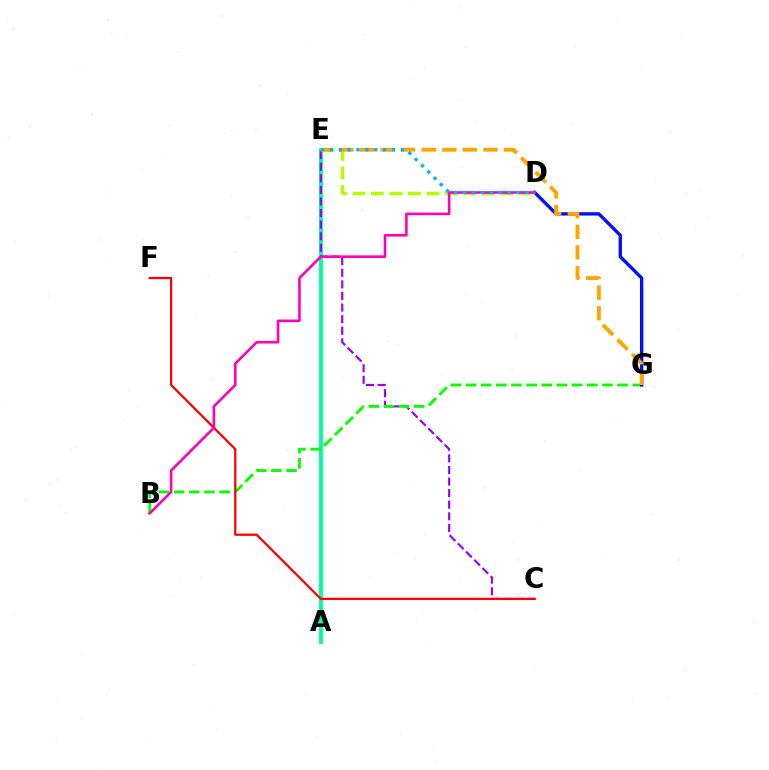{('A', 'E'): [{'color': '#00ff9d', 'line_style': 'solid', 'thickness': 2.82}], ('C', 'E'): [{'color': '#9b00ff', 'line_style': 'dashed', 'thickness': 1.57}], ('D', 'E'): [{'color': '#b3ff00', 'line_style': 'dashed', 'thickness': 2.51}, {'color': '#00b5ff', 'line_style': 'dotted', 'thickness': 2.41}], ('B', 'G'): [{'color': '#08ff00', 'line_style': 'dashed', 'thickness': 2.06}], ('D', 'G'): [{'color': '#0010ff', 'line_style': 'solid', 'thickness': 2.41}], ('C', 'F'): [{'color': '#ff0000', 'line_style': 'solid', 'thickness': 1.62}], ('E', 'G'): [{'color': '#ffa500', 'line_style': 'dashed', 'thickness': 2.79}], ('B', 'D'): [{'color': '#ff00bd', 'line_style': 'solid', 'thickness': 1.88}]}